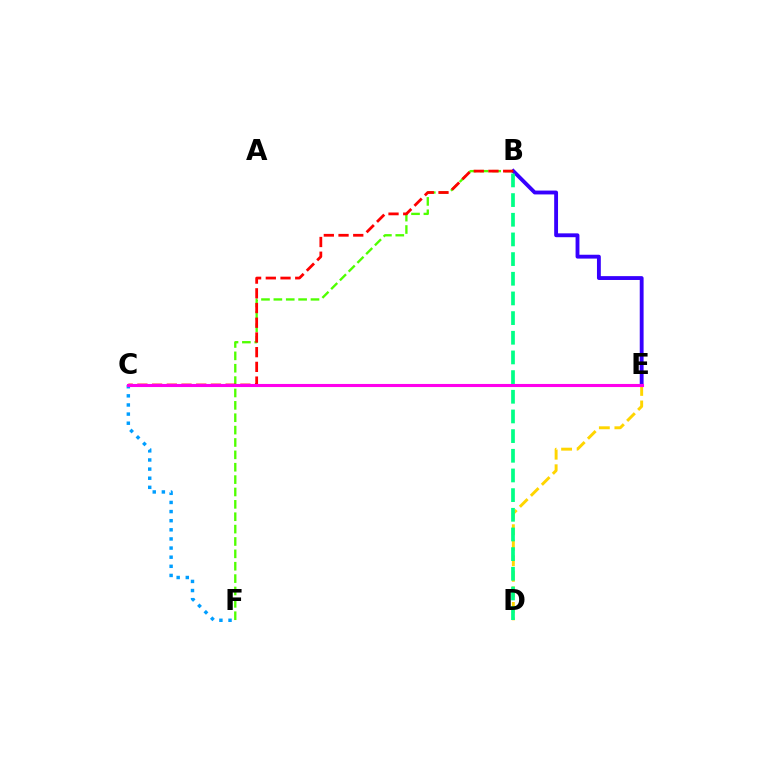{('C', 'F'): [{'color': '#009eff', 'line_style': 'dotted', 'thickness': 2.48}], ('B', 'F'): [{'color': '#4fff00', 'line_style': 'dashed', 'thickness': 1.68}], ('B', 'E'): [{'color': '#3700ff', 'line_style': 'solid', 'thickness': 2.77}], ('D', 'E'): [{'color': '#ffd500', 'line_style': 'dashed', 'thickness': 2.11}], ('B', 'C'): [{'color': '#ff0000', 'line_style': 'dashed', 'thickness': 2.0}], ('C', 'E'): [{'color': '#ff00ed', 'line_style': 'solid', 'thickness': 2.23}], ('B', 'D'): [{'color': '#00ff86', 'line_style': 'dashed', 'thickness': 2.67}]}